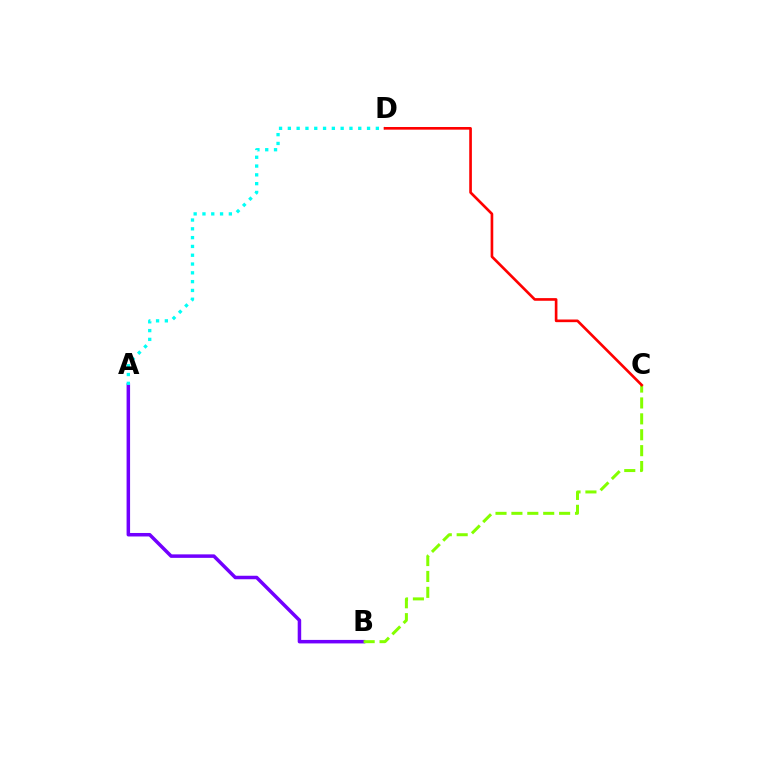{('A', 'B'): [{'color': '#7200ff', 'line_style': 'solid', 'thickness': 2.52}], ('A', 'D'): [{'color': '#00fff6', 'line_style': 'dotted', 'thickness': 2.39}], ('B', 'C'): [{'color': '#84ff00', 'line_style': 'dashed', 'thickness': 2.16}], ('C', 'D'): [{'color': '#ff0000', 'line_style': 'solid', 'thickness': 1.91}]}